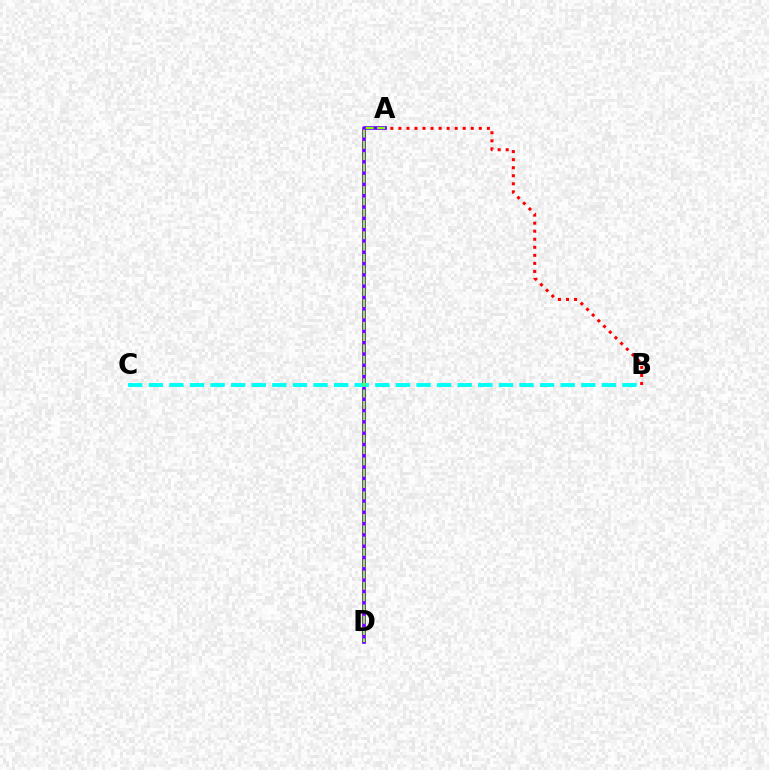{('A', 'B'): [{'color': '#ff0000', 'line_style': 'dotted', 'thickness': 2.19}], ('A', 'D'): [{'color': '#7200ff', 'line_style': 'solid', 'thickness': 2.66}, {'color': '#84ff00', 'line_style': 'dashed', 'thickness': 1.54}], ('B', 'C'): [{'color': '#00fff6', 'line_style': 'dashed', 'thickness': 2.8}]}